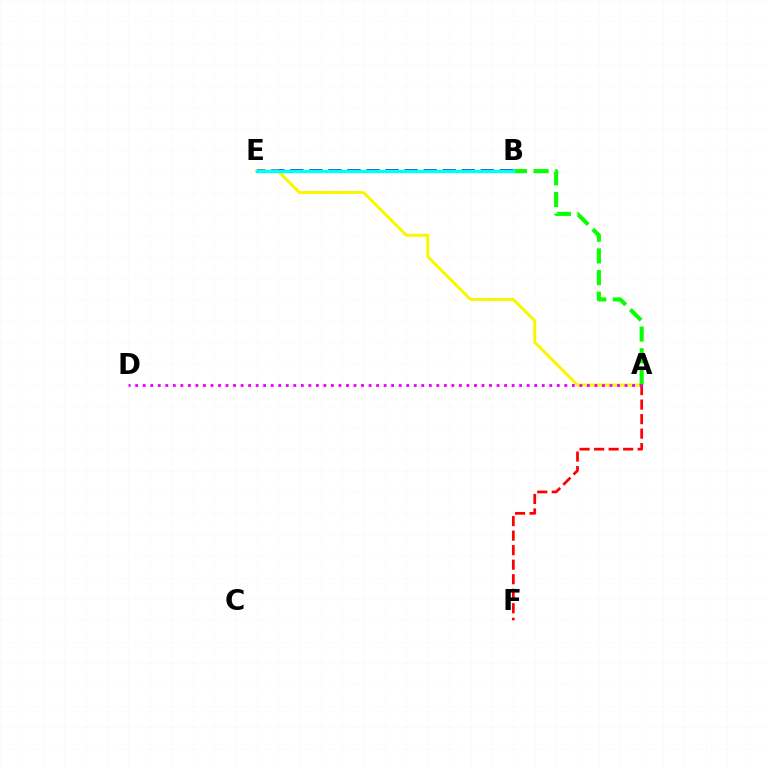{('B', 'E'): [{'color': '#0010ff', 'line_style': 'dashed', 'thickness': 2.59}, {'color': '#00fff6', 'line_style': 'solid', 'thickness': 2.43}], ('A', 'E'): [{'color': '#fcf500', 'line_style': 'solid', 'thickness': 2.15}], ('A', 'B'): [{'color': '#08ff00', 'line_style': 'dashed', 'thickness': 2.95}], ('A', 'F'): [{'color': '#ff0000', 'line_style': 'dashed', 'thickness': 1.97}], ('A', 'D'): [{'color': '#ee00ff', 'line_style': 'dotted', 'thickness': 2.05}]}